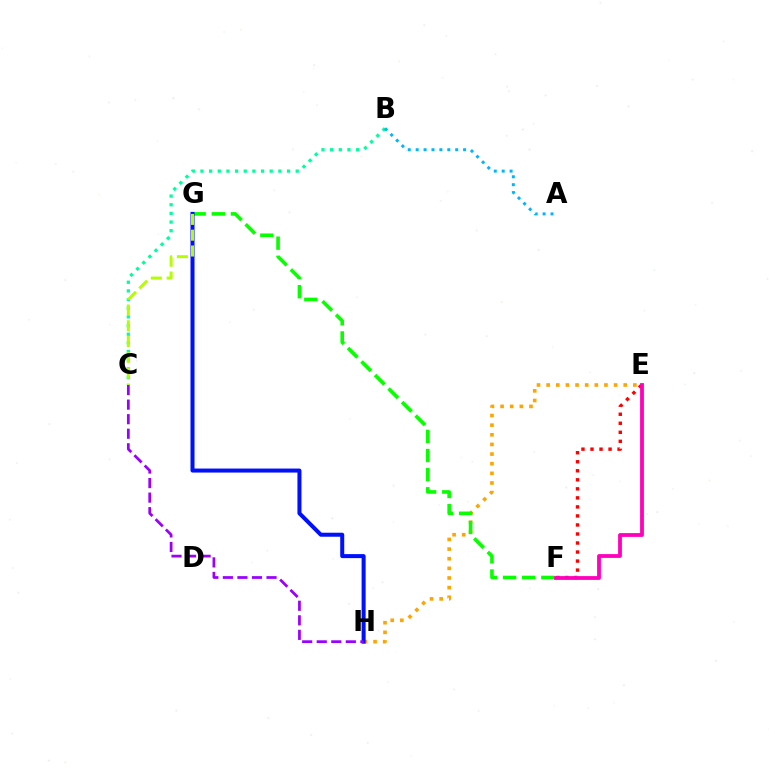{('E', 'H'): [{'color': '#ffa500', 'line_style': 'dotted', 'thickness': 2.62}], ('B', 'C'): [{'color': '#00ff9d', 'line_style': 'dotted', 'thickness': 2.35}], ('F', 'G'): [{'color': '#08ff00', 'line_style': 'dashed', 'thickness': 2.6}], ('E', 'F'): [{'color': '#ff0000', 'line_style': 'dotted', 'thickness': 2.45}, {'color': '#ff00bd', 'line_style': 'solid', 'thickness': 2.73}], ('G', 'H'): [{'color': '#0010ff', 'line_style': 'solid', 'thickness': 2.89}], ('C', 'G'): [{'color': '#b3ff00', 'line_style': 'dashed', 'thickness': 2.15}], ('C', 'H'): [{'color': '#9b00ff', 'line_style': 'dashed', 'thickness': 1.98}], ('A', 'B'): [{'color': '#00b5ff', 'line_style': 'dotted', 'thickness': 2.15}]}